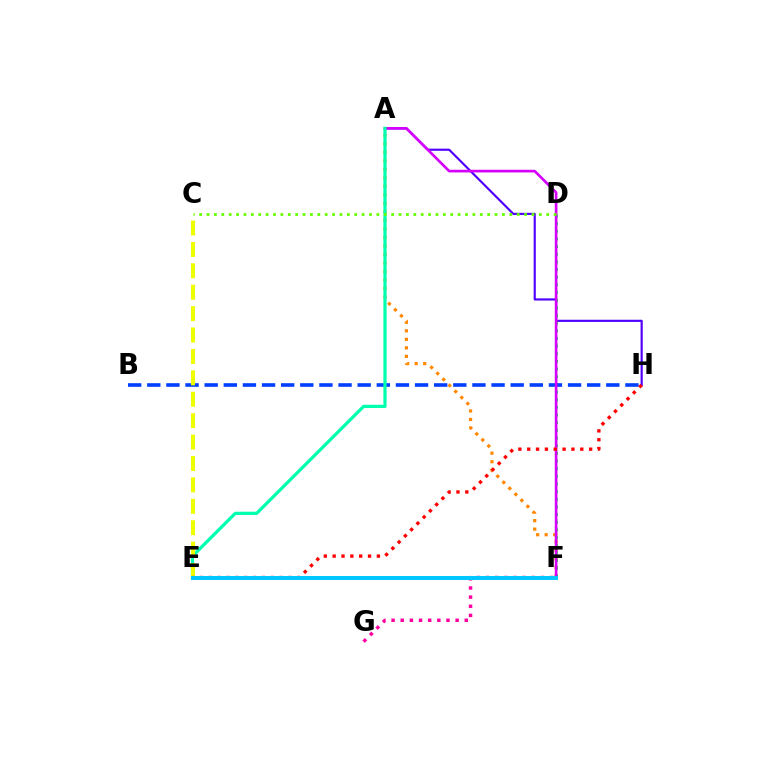{('A', 'H'): [{'color': '#4f00ff', 'line_style': 'solid', 'thickness': 1.56}], ('A', 'F'): [{'color': '#ff8800', 'line_style': 'dotted', 'thickness': 2.31}, {'color': '#d600ff', 'line_style': 'solid', 'thickness': 1.92}], ('D', 'F'): [{'color': '#00ff27', 'line_style': 'dotted', 'thickness': 2.08}], ('B', 'H'): [{'color': '#003fff', 'line_style': 'dashed', 'thickness': 2.6}], ('A', 'E'): [{'color': '#00ffaf', 'line_style': 'solid', 'thickness': 2.32}], ('C', 'D'): [{'color': '#66ff00', 'line_style': 'dotted', 'thickness': 2.01}], ('F', 'G'): [{'color': '#ff00a0', 'line_style': 'dotted', 'thickness': 2.49}], ('C', 'E'): [{'color': '#eeff00', 'line_style': 'dashed', 'thickness': 2.91}], ('E', 'H'): [{'color': '#ff0000', 'line_style': 'dotted', 'thickness': 2.4}], ('E', 'F'): [{'color': '#00c7ff', 'line_style': 'solid', 'thickness': 2.87}]}